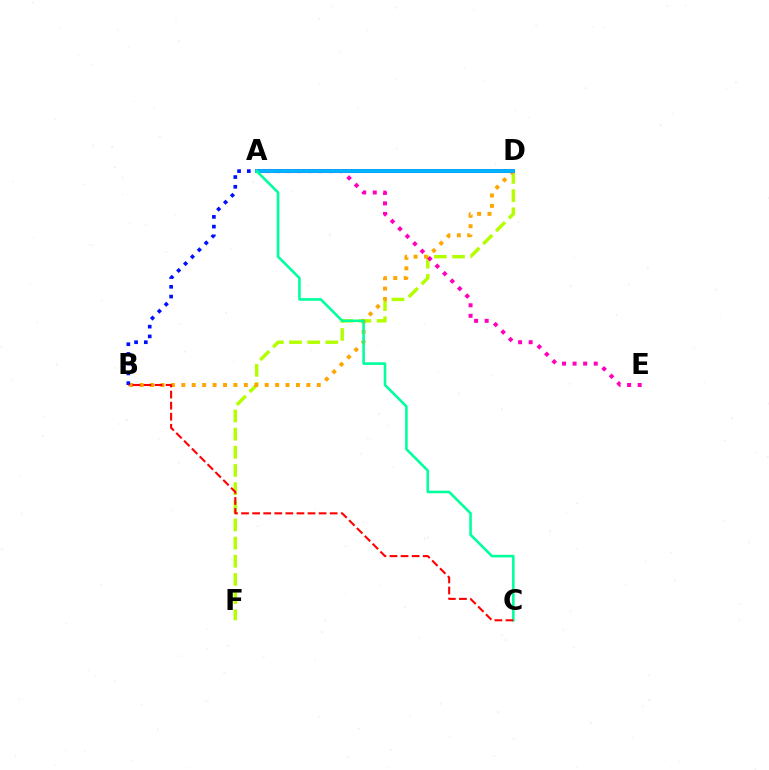{('D', 'F'): [{'color': '#b3ff00', 'line_style': 'dashed', 'thickness': 2.47}], ('A', 'D'): [{'color': '#08ff00', 'line_style': 'solid', 'thickness': 2.87}, {'color': '#9b00ff', 'line_style': 'solid', 'thickness': 2.55}, {'color': '#00b5ff', 'line_style': 'solid', 'thickness': 2.69}], ('B', 'D'): [{'color': '#ffa500', 'line_style': 'dotted', 'thickness': 2.83}], ('A', 'E'): [{'color': '#ff00bd', 'line_style': 'dotted', 'thickness': 2.87}], ('A', 'B'): [{'color': '#0010ff', 'line_style': 'dotted', 'thickness': 2.65}], ('A', 'C'): [{'color': '#00ff9d', 'line_style': 'solid', 'thickness': 1.86}], ('B', 'C'): [{'color': '#ff0000', 'line_style': 'dashed', 'thickness': 1.5}]}